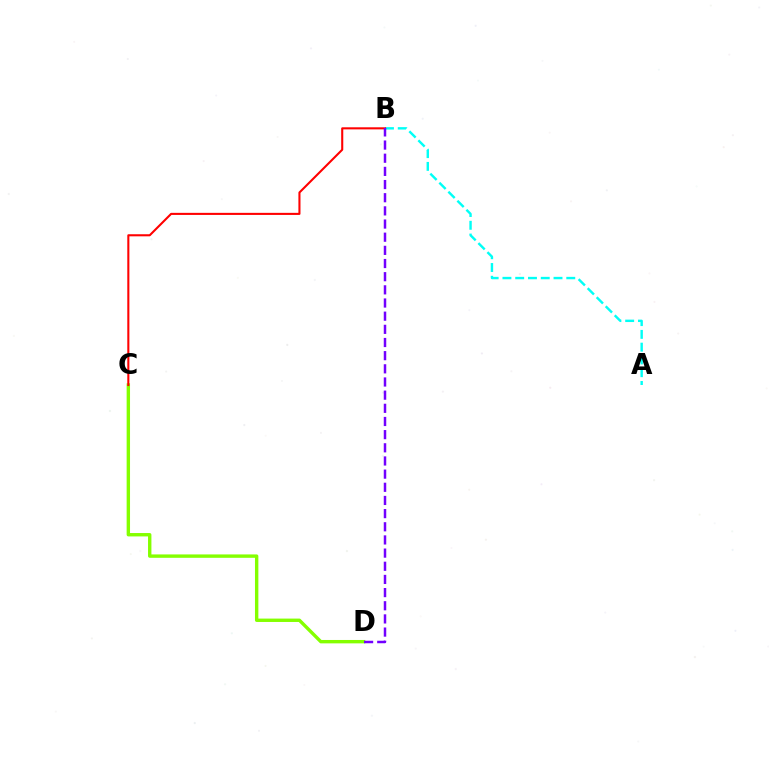{('C', 'D'): [{'color': '#84ff00', 'line_style': 'solid', 'thickness': 2.44}], ('A', 'B'): [{'color': '#00fff6', 'line_style': 'dashed', 'thickness': 1.73}], ('B', 'C'): [{'color': '#ff0000', 'line_style': 'solid', 'thickness': 1.5}], ('B', 'D'): [{'color': '#7200ff', 'line_style': 'dashed', 'thickness': 1.79}]}